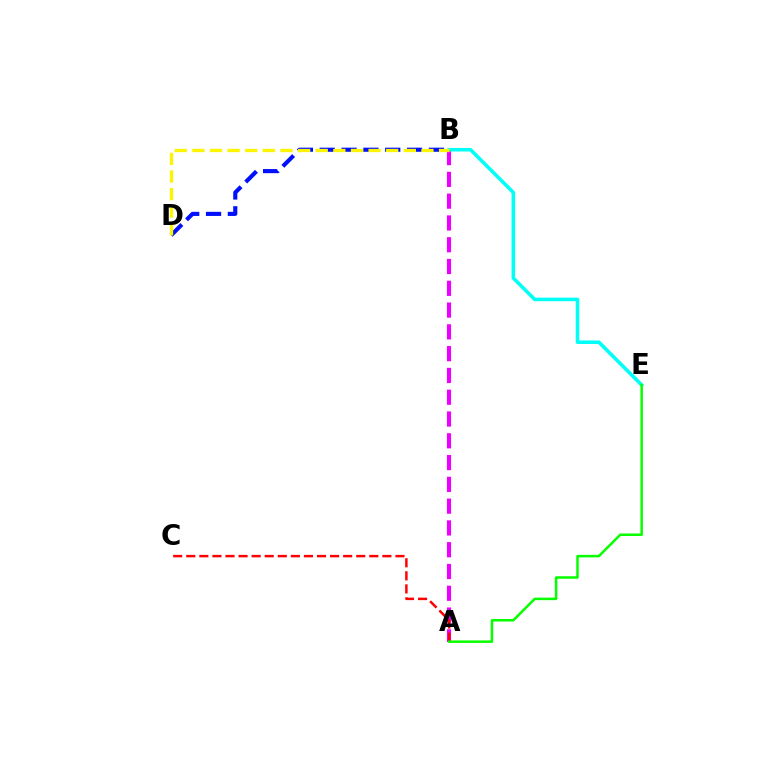{('B', 'D'): [{'color': '#0010ff', 'line_style': 'dashed', 'thickness': 2.97}, {'color': '#fcf500', 'line_style': 'dashed', 'thickness': 2.39}], ('A', 'B'): [{'color': '#ee00ff', 'line_style': 'dashed', 'thickness': 2.96}], ('B', 'E'): [{'color': '#00fff6', 'line_style': 'solid', 'thickness': 2.56}], ('A', 'C'): [{'color': '#ff0000', 'line_style': 'dashed', 'thickness': 1.78}], ('A', 'E'): [{'color': '#08ff00', 'line_style': 'solid', 'thickness': 1.81}]}